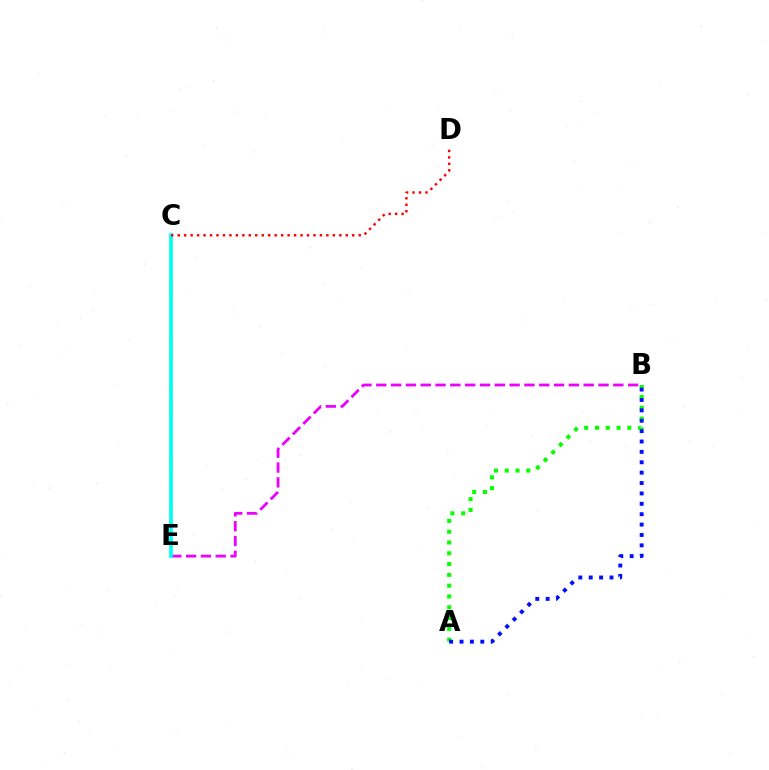{('C', 'E'): [{'color': '#fcf500', 'line_style': 'dotted', 'thickness': 2.53}, {'color': '#00fff6', 'line_style': 'solid', 'thickness': 2.67}], ('B', 'E'): [{'color': '#ee00ff', 'line_style': 'dashed', 'thickness': 2.01}], ('A', 'B'): [{'color': '#08ff00', 'line_style': 'dotted', 'thickness': 2.93}, {'color': '#0010ff', 'line_style': 'dotted', 'thickness': 2.82}], ('C', 'D'): [{'color': '#ff0000', 'line_style': 'dotted', 'thickness': 1.76}]}